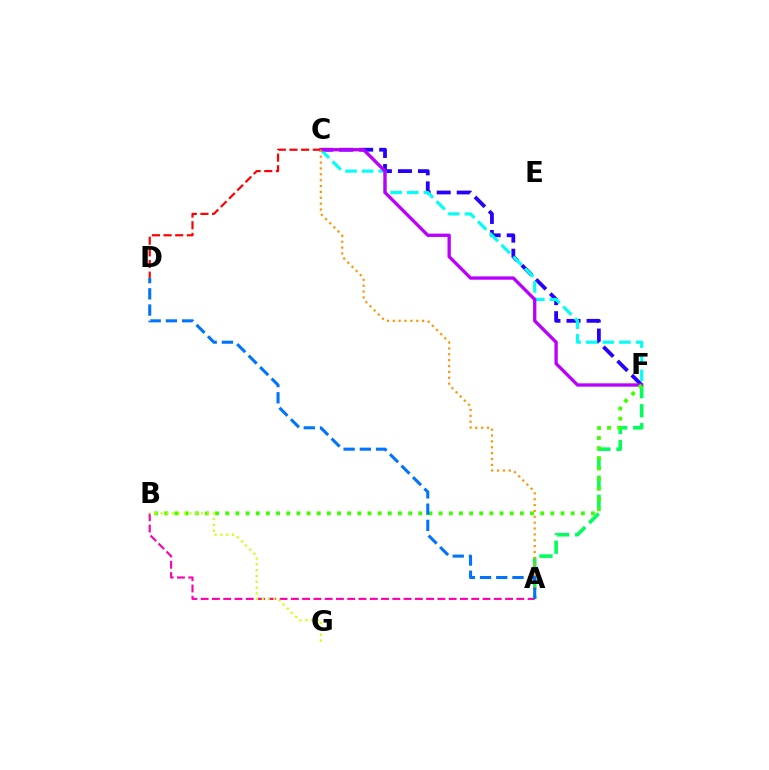{('A', 'F'): [{'color': '#00ff5c', 'line_style': 'dashed', 'thickness': 2.59}], ('C', 'F'): [{'color': '#2500ff', 'line_style': 'dashed', 'thickness': 2.72}, {'color': '#00fff6', 'line_style': 'dashed', 'thickness': 2.26}, {'color': '#b900ff', 'line_style': 'solid', 'thickness': 2.39}], ('A', 'B'): [{'color': '#ff00ac', 'line_style': 'dashed', 'thickness': 1.53}], ('B', 'F'): [{'color': '#3dff00', 'line_style': 'dotted', 'thickness': 2.76}], ('B', 'G'): [{'color': '#d1ff00', 'line_style': 'dotted', 'thickness': 1.58}], ('C', 'D'): [{'color': '#ff0000', 'line_style': 'dashed', 'thickness': 1.58}], ('A', 'C'): [{'color': '#ff9400', 'line_style': 'dotted', 'thickness': 1.59}], ('A', 'D'): [{'color': '#0074ff', 'line_style': 'dashed', 'thickness': 2.2}]}